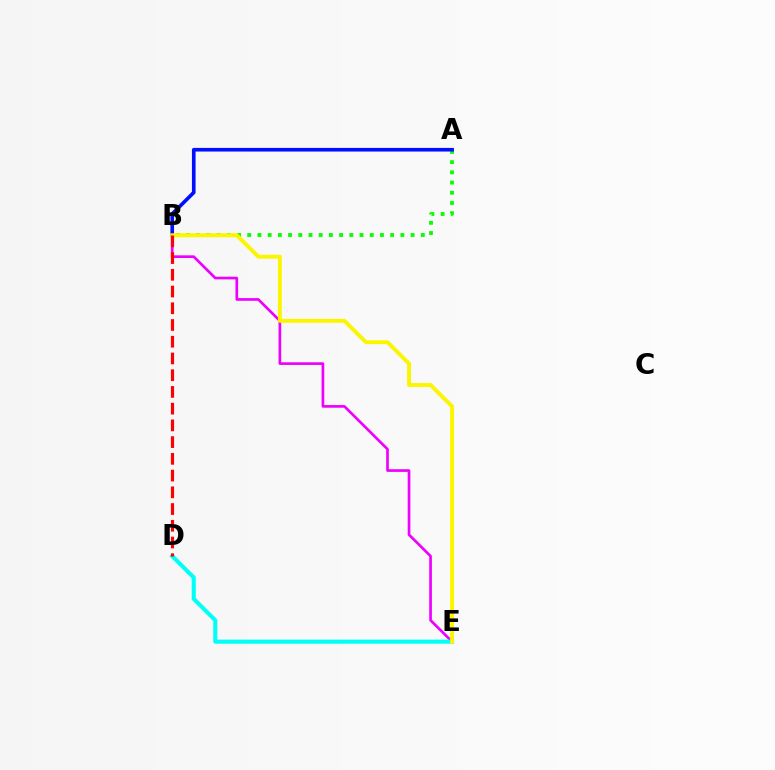{('A', 'B'): [{'color': '#08ff00', 'line_style': 'dotted', 'thickness': 2.77}, {'color': '#0010ff', 'line_style': 'solid', 'thickness': 2.62}], ('B', 'E'): [{'color': '#ee00ff', 'line_style': 'solid', 'thickness': 1.92}, {'color': '#fcf500', 'line_style': 'solid', 'thickness': 2.82}], ('D', 'E'): [{'color': '#00fff6', 'line_style': 'solid', 'thickness': 2.92}], ('B', 'D'): [{'color': '#ff0000', 'line_style': 'dashed', 'thickness': 2.27}]}